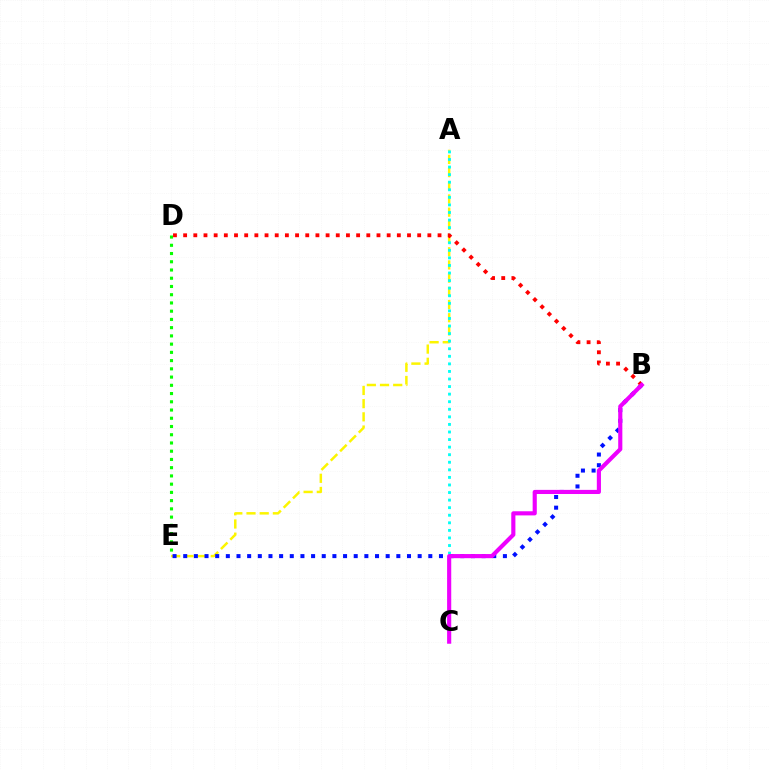{('A', 'E'): [{'color': '#fcf500', 'line_style': 'dashed', 'thickness': 1.79}], ('A', 'C'): [{'color': '#00fff6', 'line_style': 'dotted', 'thickness': 2.06}], ('B', 'E'): [{'color': '#0010ff', 'line_style': 'dotted', 'thickness': 2.9}], ('B', 'D'): [{'color': '#ff0000', 'line_style': 'dotted', 'thickness': 2.76}], ('B', 'C'): [{'color': '#ee00ff', 'line_style': 'solid', 'thickness': 2.98}], ('D', 'E'): [{'color': '#08ff00', 'line_style': 'dotted', 'thickness': 2.24}]}